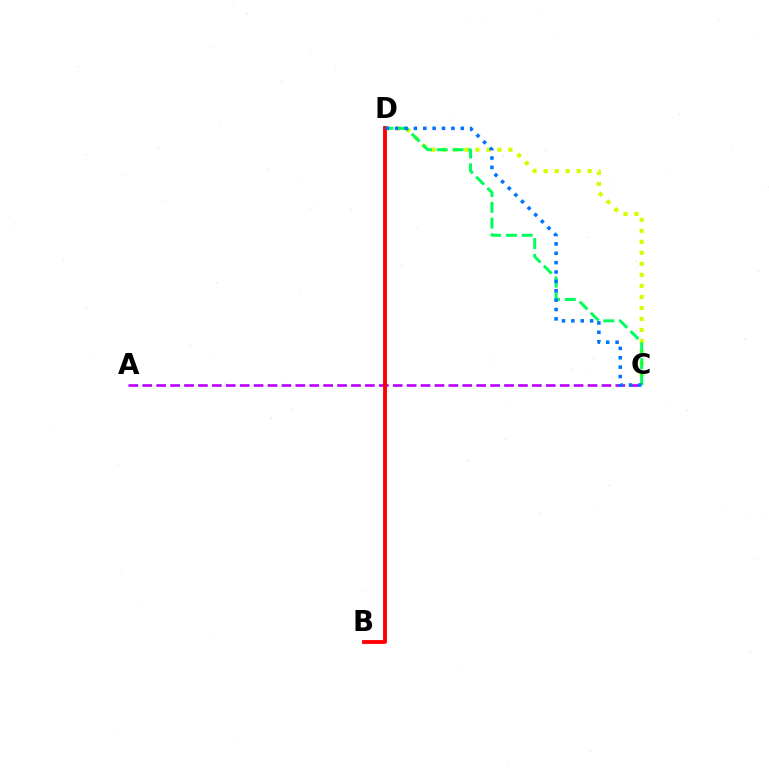{('C', 'D'): [{'color': '#d1ff00', 'line_style': 'dotted', 'thickness': 2.99}, {'color': '#00ff5c', 'line_style': 'dashed', 'thickness': 2.15}, {'color': '#0074ff', 'line_style': 'dotted', 'thickness': 2.55}], ('A', 'C'): [{'color': '#b900ff', 'line_style': 'dashed', 'thickness': 1.89}], ('B', 'D'): [{'color': '#ff0000', 'line_style': 'solid', 'thickness': 2.77}]}